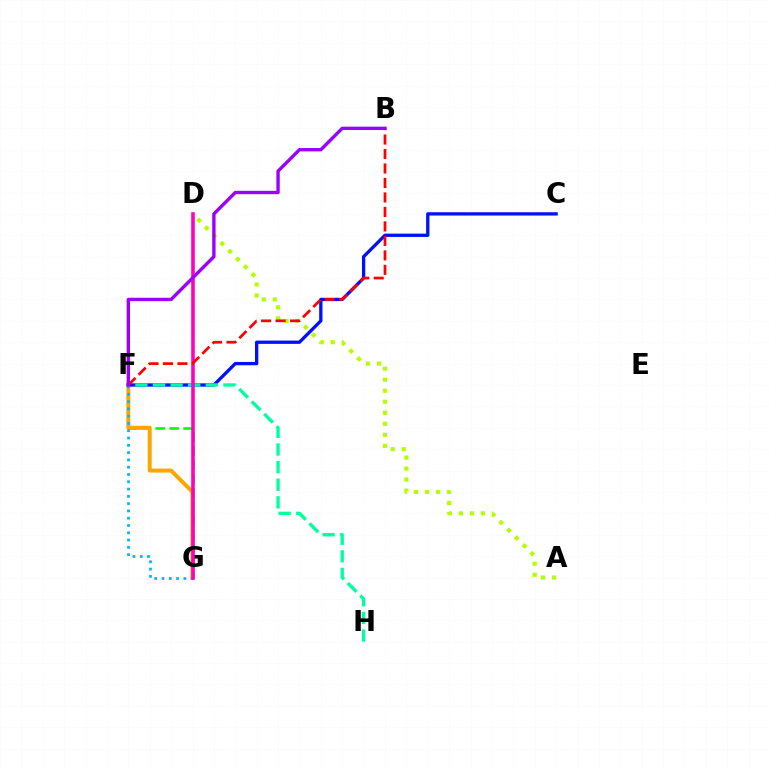{('F', 'G'): [{'color': '#08ff00', 'line_style': 'dashed', 'thickness': 1.9}, {'color': '#ffa500', 'line_style': 'solid', 'thickness': 2.85}, {'color': '#00b5ff', 'line_style': 'dotted', 'thickness': 1.98}], ('C', 'F'): [{'color': '#0010ff', 'line_style': 'solid', 'thickness': 2.38}], ('F', 'H'): [{'color': '#00ff9d', 'line_style': 'dashed', 'thickness': 2.39}], ('A', 'D'): [{'color': '#b3ff00', 'line_style': 'dotted', 'thickness': 3.0}], ('D', 'G'): [{'color': '#ff00bd', 'line_style': 'solid', 'thickness': 2.58}], ('B', 'F'): [{'color': '#ff0000', 'line_style': 'dashed', 'thickness': 1.97}, {'color': '#9b00ff', 'line_style': 'solid', 'thickness': 2.42}]}